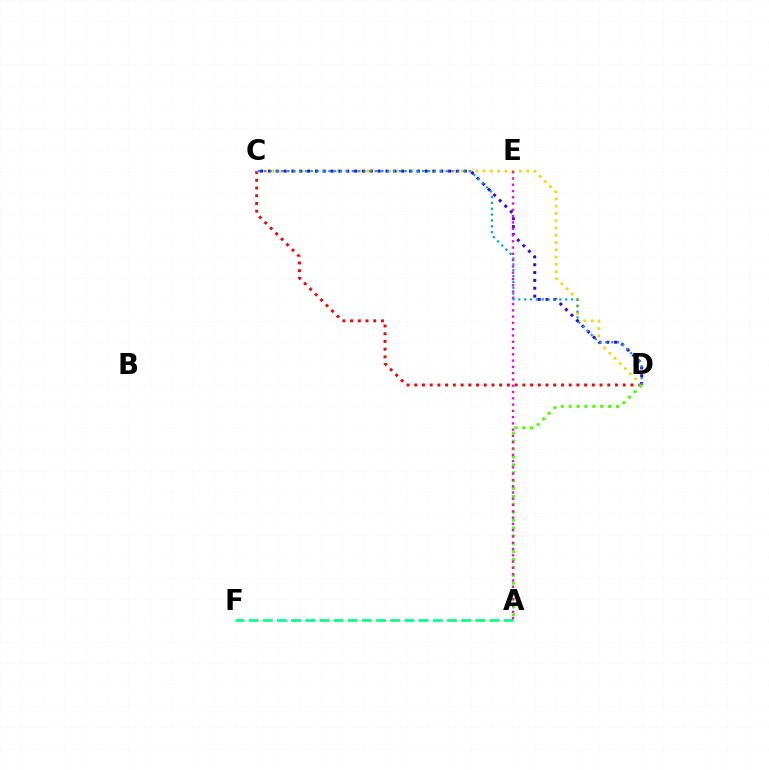{('C', 'D'): [{'color': '#ff0000', 'line_style': 'dotted', 'thickness': 2.1}, {'color': '#ffd500', 'line_style': 'dotted', 'thickness': 1.98}, {'color': '#3700ff', 'line_style': 'dotted', 'thickness': 2.13}, {'color': '#009eff', 'line_style': 'dotted', 'thickness': 1.59}], ('A', 'F'): [{'color': '#00ff86', 'line_style': 'dashed', 'thickness': 1.92}], ('A', 'D'): [{'color': '#4fff00', 'line_style': 'dotted', 'thickness': 2.15}], ('A', 'E'): [{'color': '#ff00ed', 'line_style': 'dotted', 'thickness': 1.71}]}